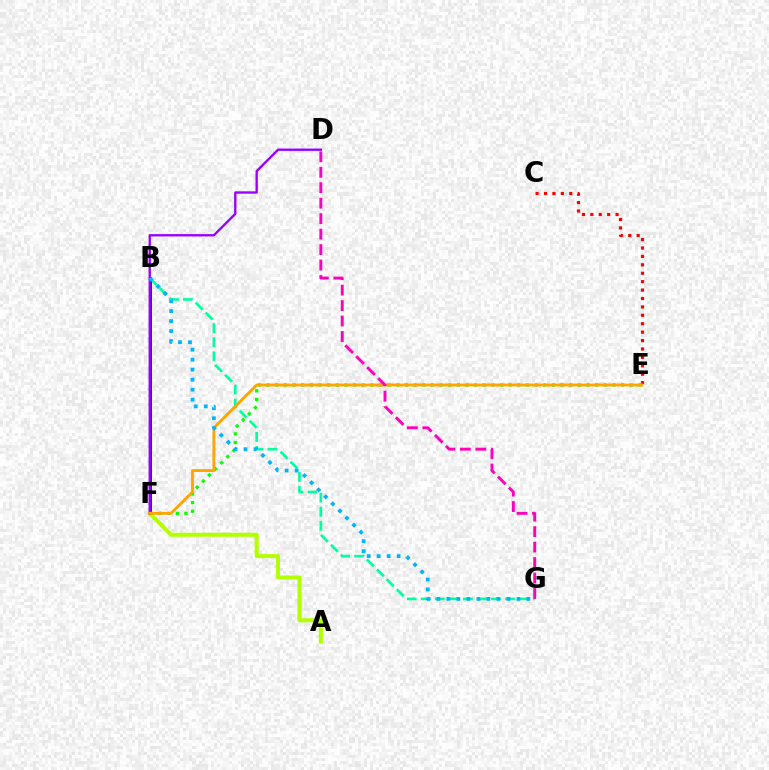{('B', 'G'): [{'color': '#00ff9d', 'line_style': 'dashed', 'thickness': 1.91}, {'color': '#00b5ff', 'line_style': 'dotted', 'thickness': 2.72}], ('A', 'F'): [{'color': '#b3ff00', 'line_style': 'solid', 'thickness': 2.88}], ('C', 'E'): [{'color': '#ff0000', 'line_style': 'dotted', 'thickness': 2.29}], ('B', 'F'): [{'color': '#0010ff', 'line_style': 'solid', 'thickness': 2.08}], ('E', 'F'): [{'color': '#08ff00', 'line_style': 'dotted', 'thickness': 2.35}, {'color': '#ffa500', 'line_style': 'solid', 'thickness': 2.07}], ('D', 'F'): [{'color': '#9b00ff', 'line_style': 'solid', 'thickness': 1.7}], ('D', 'G'): [{'color': '#ff00bd', 'line_style': 'dashed', 'thickness': 2.1}]}